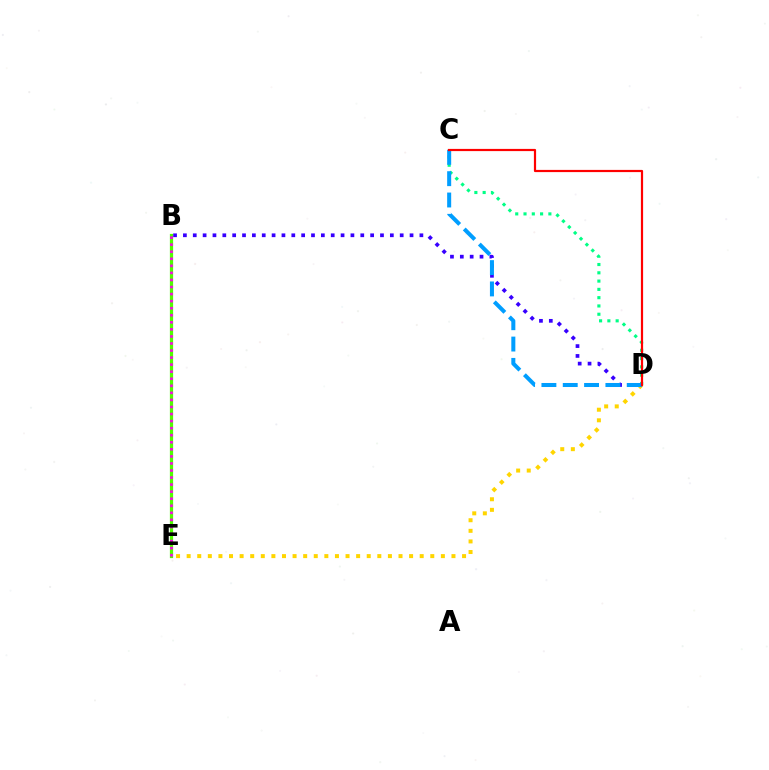{('B', 'E'): [{'color': '#4fff00', 'line_style': 'solid', 'thickness': 2.32}, {'color': '#ff00ed', 'line_style': 'dotted', 'thickness': 1.92}], ('D', 'E'): [{'color': '#ffd500', 'line_style': 'dotted', 'thickness': 2.88}], ('C', 'D'): [{'color': '#00ff86', 'line_style': 'dotted', 'thickness': 2.25}, {'color': '#009eff', 'line_style': 'dashed', 'thickness': 2.9}, {'color': '#ff0000', 'line_style': 'solid', 'thickness': 1.58}], ('B', 'D'): [{'color': '#3700ff', 'line_style': 'dotted', 'thickness': 2.68}]}